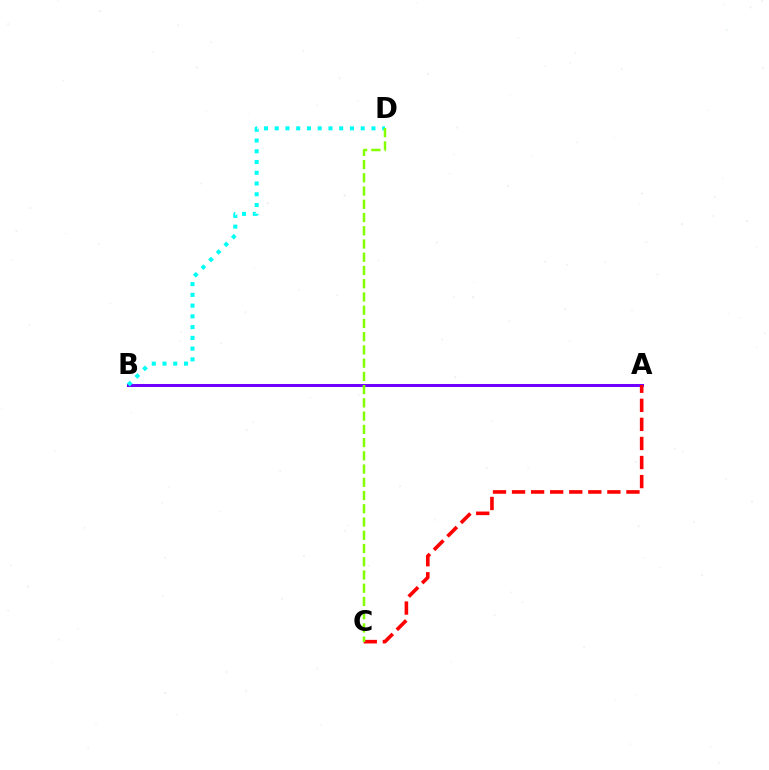{('A', 'B'): [{'color': '#7200ff', 'line_style': 'solid', 'thickness': 2.18}], ('B', 'D'): [{'color': '#00fff6', 'line_style': 'dotted', 'thickness': 2.92}], ('A', 'C'): [{'color': '#ff0000', 'line_style': 'dashed', 'thickness': 2.59}], ('C', 'D'): [{'color': '#84ff00', 'line_style': 'dashed', 'thickness': 1.8}]}